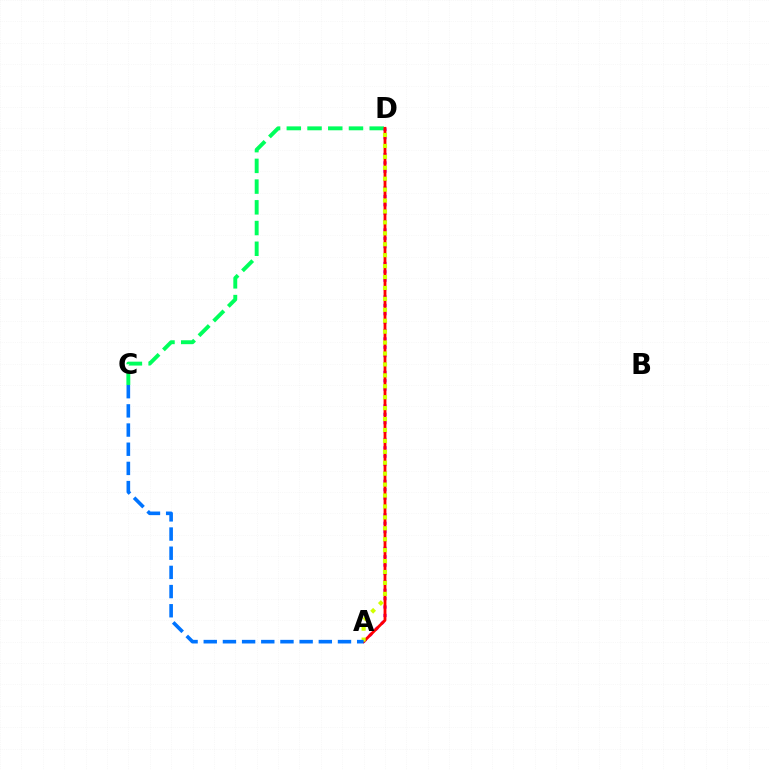{('C', 'D'): [{'color': '#00ff5c', 'line_style': 'dashed', 'thickness': 2.82}], ('A', 'D'): [{'color': '#b900ff', 'line_style': 'dotted', 'thickness': 2.28}, {'color': '#ff0000', 'line_style': 'solid', 'thickness': 2.04}, {'color': '#d1ff00', 'line_style': 'dotted', 'thickness': 2.97}], ('A', 'C'): [{'color': '#0074ff', 'line_style': 'dashed', 'thickness': 2.61}]}